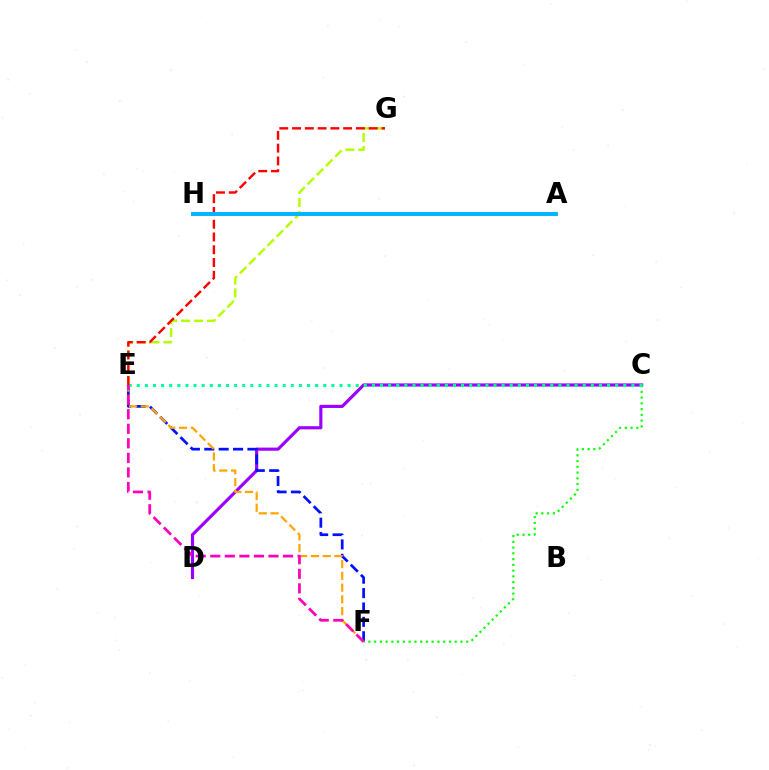{('E', 'G'): [{'color': '#b3ff00', 'line_style': 'dashed', 'thickness': 1.77}, {'color': '#ff0000', 'line_style': 'dashed', 'thickness': 1.73}], ('C', 'D'): [{'color': '#9b00ff', 'line_style': 'solid', 'thickness': 2.27}], ('C', 'F'): [{'color': '#08ff00', 'line_style': 'dotted', 'thickness': 1.56}], ('E', 'F'): [{'color': '#0010ff', 'line_style': 'dashed', 'thickness': 1.95}, {'color': '#ffa500', 'line_style': 'dashed', 'thickness': 1.6}, {'color': '#ff00bd', 'line_style': 'dashed', 'thickness': 1.98}], ('C', 'E'): [{'color': '#00ff9d', 'line_style': 'dotted', 'thickness': 2.2}], ('A', 'H'): [{'color': '#00b5ff', 'line_style': 'solid', 'thickness': 2.82}]}